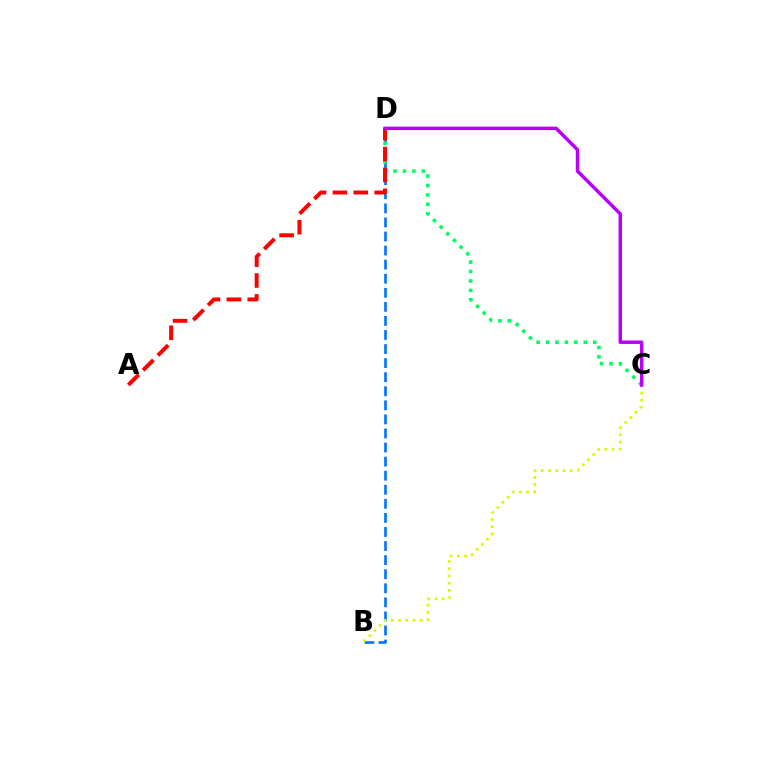{('B', 'D'): [{'color': '#0074ff', 'line_style': 'dashed', 'thickness': 1.91}], ('C', 'D'): [{'color': '#00ff5c', 'line_style': 'dotted', 'thickness': 2.56}, {'color': '#b900ff', 'line_style': 'solid', 'thickness': 2.5}], ('A', 'D'): [{'color': '#ff0000', 'line_style': 'dashed', 'thickness': 2.84}], ('B', 'C'): [{'color': '#d1ff00', 'line_style': 'dotted', 'thickness': 1.96}]}